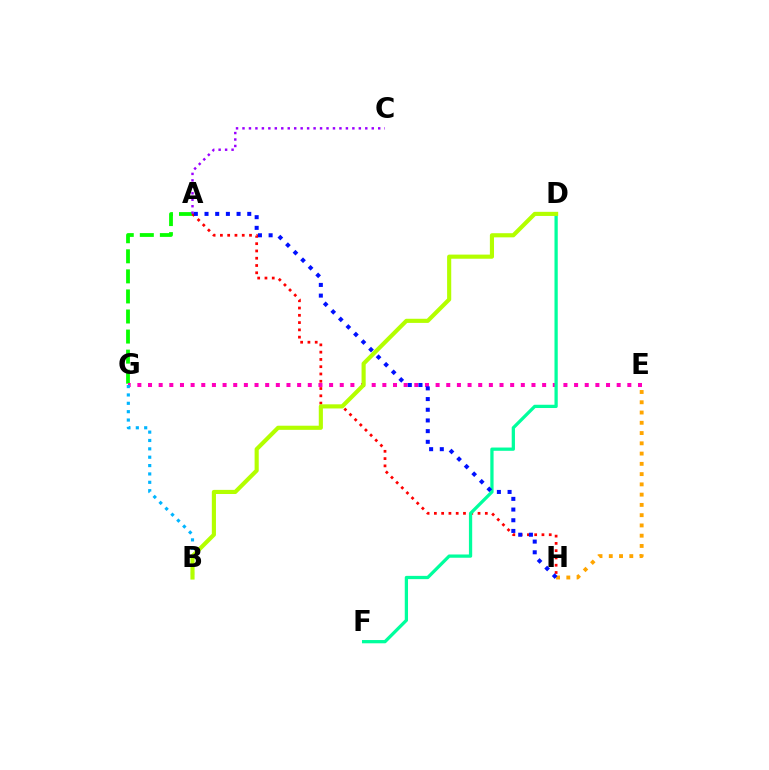{('A', 'G'): [{'color': '#08ff00', 'line_style': 'dashed', 'thickness': 2.73}], ('E', 'G'): [{'color': '#ff00bd', 'line_style': 'dotted', 'thickness': 2.89}], ('A', 'H'): [{'color': '#ff0000', 'line_style': 'dotted', 'thickness': 1.98}, {'color': '#0010ff', 'line_style': 'dotted', 'thickness': 2.9}], ('A', 'C'): [{'color': '#9b00ff', 'line_style': 'dotted', 'thickness': 1.76}], ('D', 'F'): [{'color': '#00ff9d', 'line_style': 'solid', 'thickness': 2.35}], ('B', 'G'): [{'color': '#00b5ff', 'line_style': 'dotted', 'thickness': 2.27}], ('E', 'H'): [{'color': '#ffa500', 'line_style': 'dotted', 'thickness': 2.79}], ('B', 'D'): [{'color': '#b3ff00', 'line_style': 'solid', 'thickness': 2.97}]}